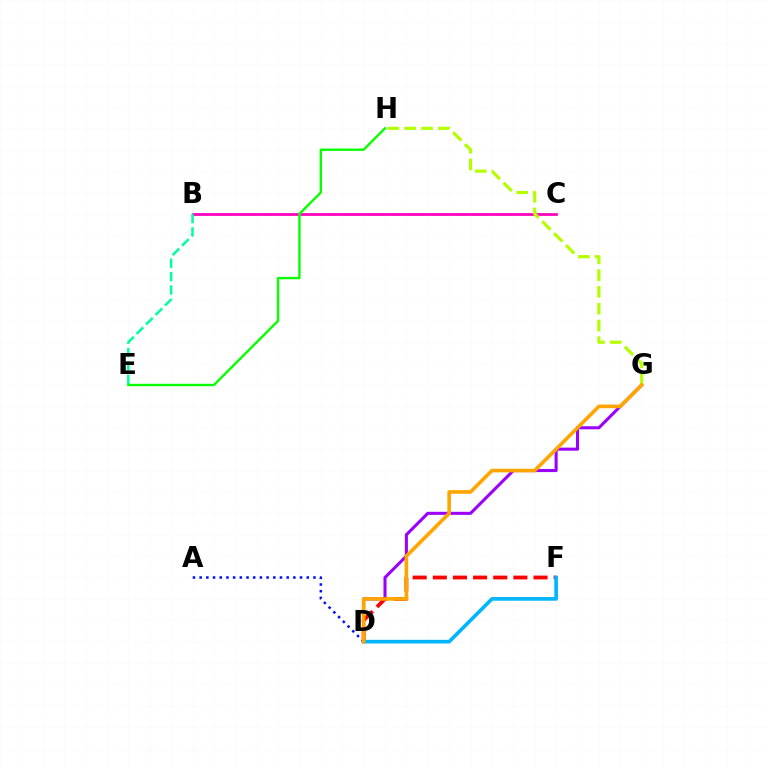{('D', 'G'): [{'color': '#9b00ff', 'line_style': 'solid', 'thickness': 2.2}, {'color': '#ffa500', 'line_style': 'solid', 'thickness': 2.61}], ('B', 'C'): [{'color': '#ff00bd', 'line_style': 'solid', 'thickness': 1.98}], ('B', 'E'): [{'color': '#00ff9d', 'line_style': 'dashed', 'thickness': 1.82}], ('D', 'F'): [{'color': '#ff0000', 'line_style': 'dashed', 'thickness': 2.74}, {'color': '#00b5ff', 'line_style': 'solid', 'thickness': 2.63}], ('A', 'D'): [{'color': '#0010ff', 'line_style': 'dotted', 'thickness': 1.82}], ('G', 'H'): [{'color': '#b3ff00', 'line_style': 'dashed', 'thickness': 2.28}], ('E', 'H'): [{'color': '#08ff00', 'line_style': 'solid', 'thickness': 1.72}]}